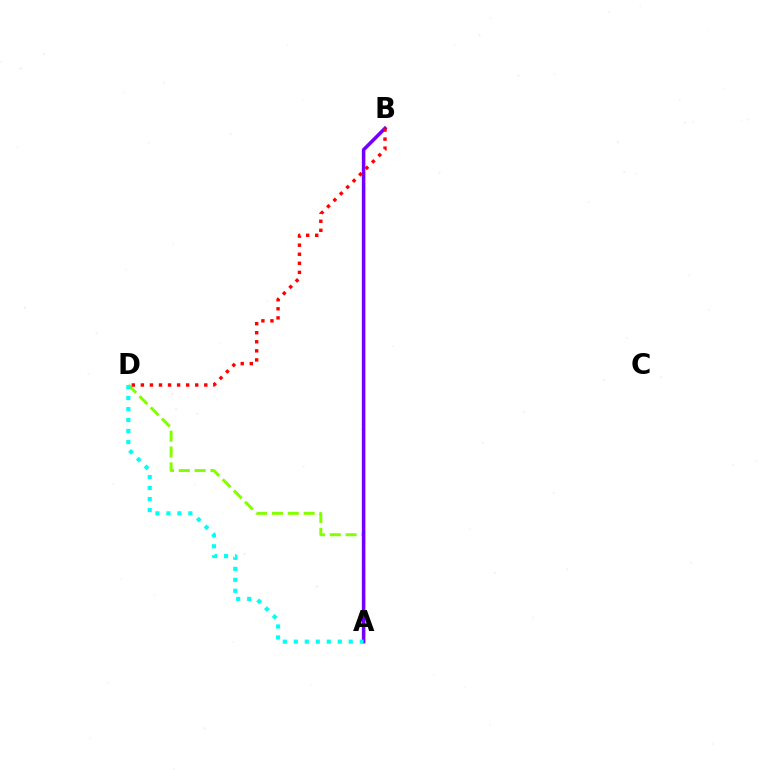{('A', 'D'): [{'color': '#84ff00', 'line_style': 'dashed', 'thickness': 2.15}, {'color': '#00fff6', 'line_style': 'dotted', 'thickness': 2.98}], ('A', 'B'): [{'color': '#7200ff', 'line_style': 'solid', 'thickness': 2.54}], ('B', 'D'): [{'color': '#ff0000', 'line_style': 'dotted', 'thickness': 2.46}]}